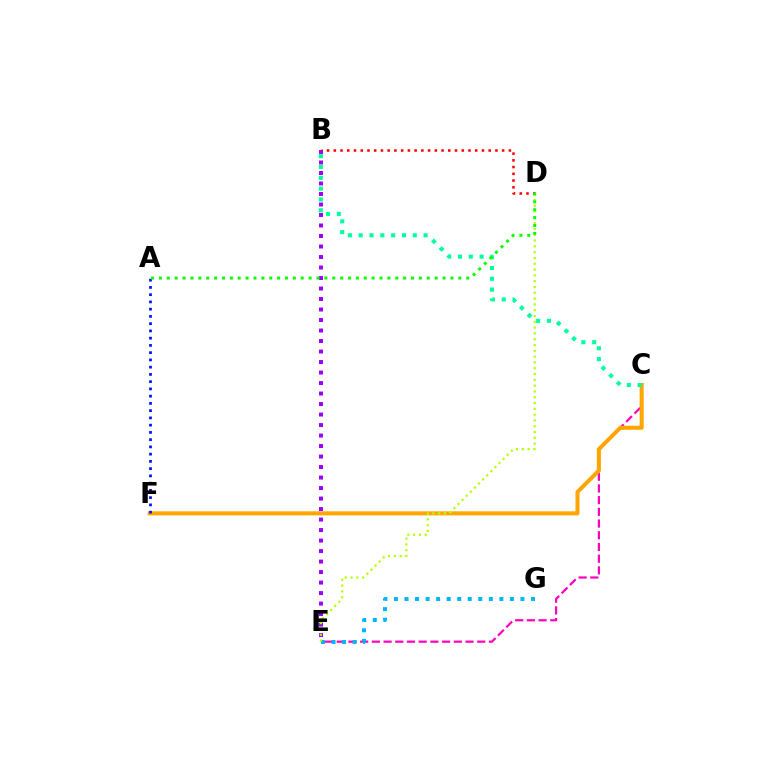{('C', 'E'): [{'color': '#ff00bd', 'line_style': 'dashed', 'thickness': 1.59}], ('C', 'F'): [{'color': '#ffa500', 'line_style': 'solid', 'thickness': 2.91}], ('E', 'G'): [{'color': '#00b5ff', 'line_style': 'dotted', 'thickness': 2.86}], ('B', 'E'): [{'color': '#9b00ff', 'line_style': 'dotted', 'thickness': 2.85}], ('D', 'E'): [{'color': '#b3ff00', 'line_style': 'dotted', 'thickness': 1.58}], ('B', 'C'): [{'color': '#00ff9d', 'line_style': 'dotted', 'thickness': 2.94}], ('B', 'D'): [{'color': '#ff0000', 'line_style': 'dotted', 'thickness': 1.83}], ('A', 'F'): [{'color': '#0010ff', 'line_style': 'dotted', 'thickness': 1.97}], ('A', 'D'): [{'color': '#08ff00', 'line_style': 'dotted', 'thickness': 2.14}]}